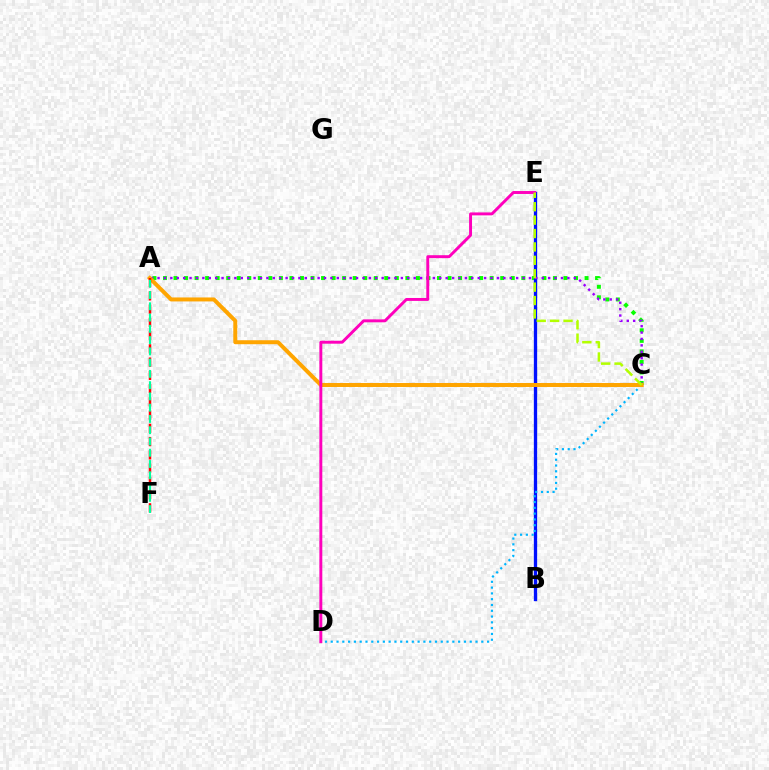{('A', 'C'): [{'color': '#08ff00', 'line_style': 'dotted', 'thickness': 2.86}, {'color': '#9b00ff', 'line_style': 'dotted', 'thickness': 1.74}, {'color': '#ffa500', 'line_style': 'solid', 'thickness': 2.86}], ('B', 'E'): [{'color': '#0010ff', 'line_style': 'solid', 'thickness': 2.38}], ('C', 'D'): [{'color': '#00b5ff', 'line_style': 'dotted', 'thickness': 1.57}], ('D', 'E'): [{'color': '#ff00bd', 'line_style': 'solid', 'thickness': 2.11}], ('A', 'F'): [{'color': '#ff0000', 'line_style': 'dashed', 'thickness': 1.8}, {'color': '#00ff9d', 'line_style': 'dashed', 'thickness': 1.53}], ('C', 'E'): [{'color': '#b3ff00', 'line_style': 'dashed', 'thickness': 1.82}]}